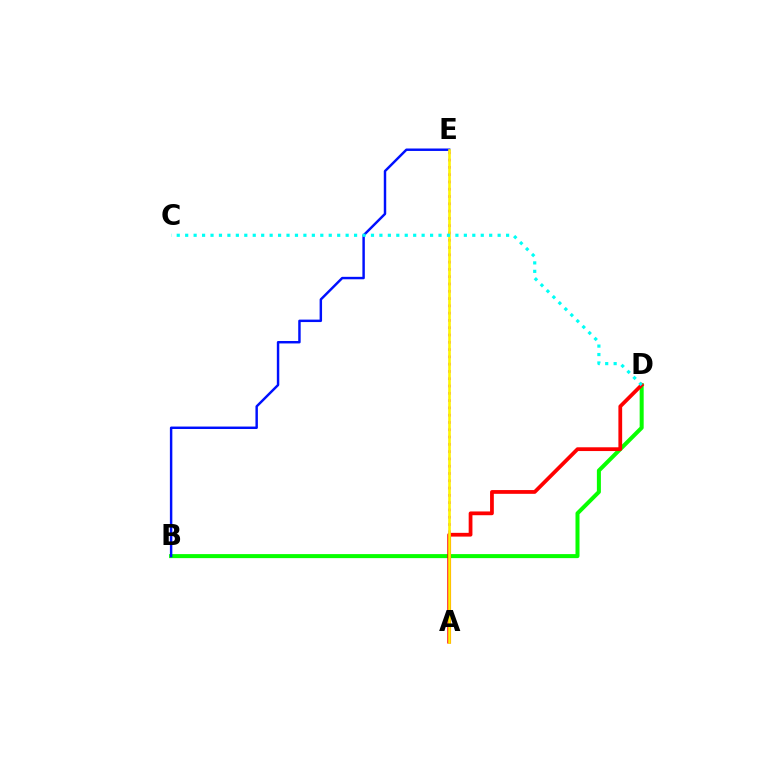{('B', 'D'): [{'color': '#08ff00', 'line_style': 'solid', 'thickness': 2.89}], ('A', 'E'): [{'color': '#ee00ff', 'line_style': 'dotted', 'thickness': 1.98}, {'color': '#fcf500', 'line_style': 'solid', 'thickness': 1.88}], ('A', 'D'): [{'color': '#ff0000', 'line_style': 'solid', 'thickness': 2.71}], ('B', 'E'): [{'color': '#0010ff', 'line_style': 'solid', 'thickness': 1.76}], ('C', 'D'): [{'color': '#00fff6', 'line_style': 'dotted', 'thickness': 2.29}]}